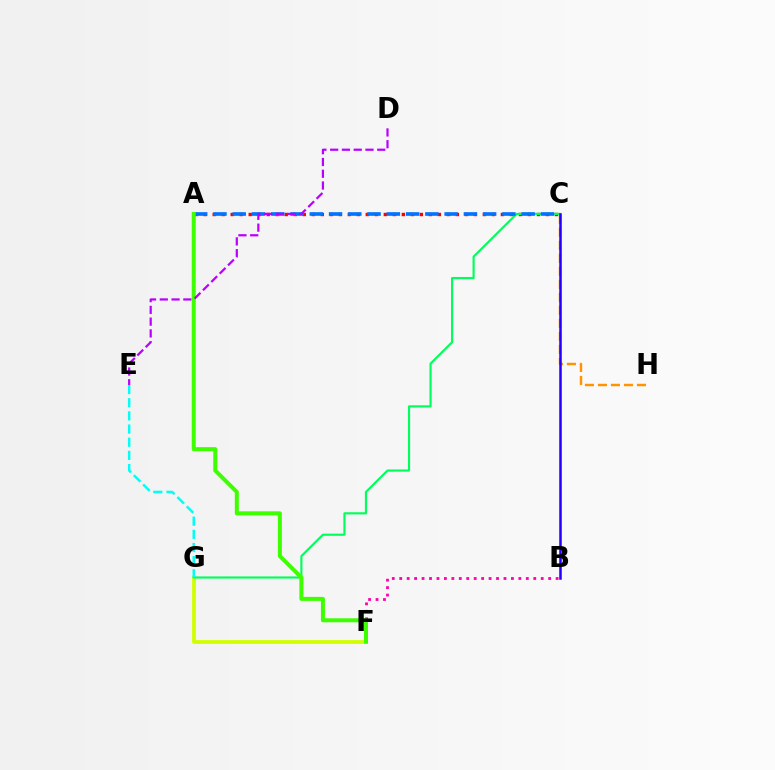{('F', 'G'): [{'color': '#d1ff00', 'line_style': 'solid', 'thickness': 2.71}], ('A', 'C'): [{'color': '#ff0000', 'line_style': 'dotted', 'thickness': 2.45}, {'color': '#0074ff', 'line_style': 'dashed', 'thickness': 2.62}], ('C', 'G'): [{'color': '#00ff5c', 'line_style': 'solid', 'thickness': 1.55}], ('B', 'F'): [{'color': '#ff00ac', 'line_style': 'dotted', 'thickness': 2.02}], ('A', 'F'): [{'color': '#3dff00', 'line_style': 'solid', 'thickness': 2.87}], ('C', 'H'): [{'color': '#ff9400', 'line_style': 'dashed', 'thickness': 1.77}], ('D', 'E'): [{'color': '#b900ff', 'line_style': 'dashed', 'thickness': 1.6}], ('E', 'G'): [{'color': '#00fff6', 'line_style': 'dashed', 'thickness': 1.79}], ('B', 'C'): [{'color': '#2500ff', 'line_style': 'solid', 'thickness': 1.81}]}